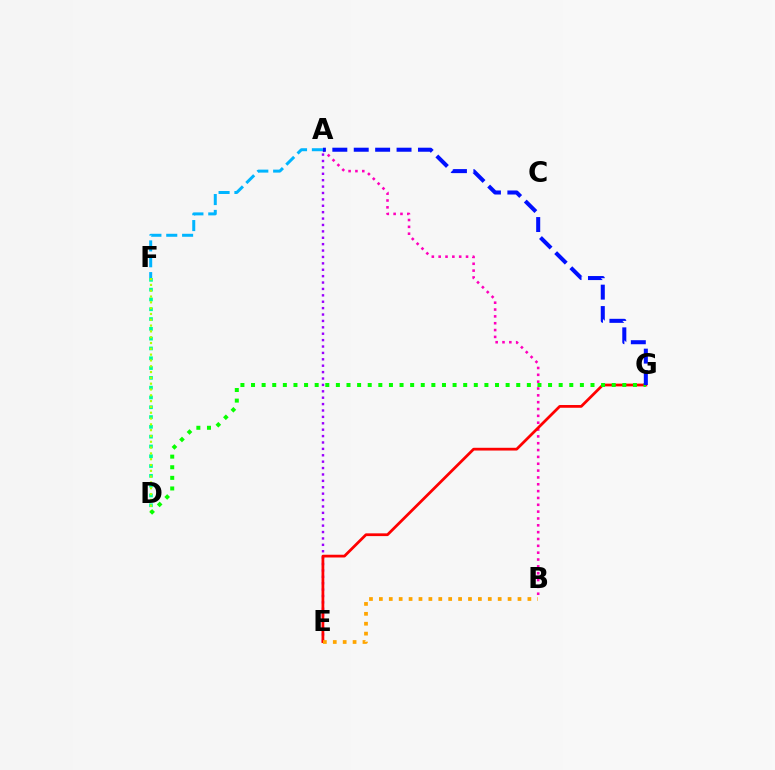{('A', 'E'): [{'color': '#9b00ff', 'line_style': 'dotted', 'thickness': 1.74}], ('D', 'F'): [{'color': '#00ff9d', 'line_style': 'dotted', 'thickness': 2.66}, {'color': '#b3ff00', 'line_style': 'dotted', 'thickness': 1.58}], ('A', 'B'): [{'color': '#ff00bd', 'line_style': 'dotted', 'thickness': 1.86}], ('E', 'G'): [{'color': '#ff0000', 'line_style': 'solid', 'thickness': 1.98}], ('A', 'F'): [{'color': '#00b5ff', 'line_style': 'dashed', 'thickness': 2.15}], ('B', 'E'): [{'color': '#ffa500', 'line_style': 'dotted', 'thickness': 2.69}], ('D', 'G'): [{'color': '#08ff00', 'line_style': 'dotted', 'thickness': 2.88}], ('A', 'G'): [{'color': '#0010ff', 'line_style': 'dashed', 'thickness': 2.91}]}